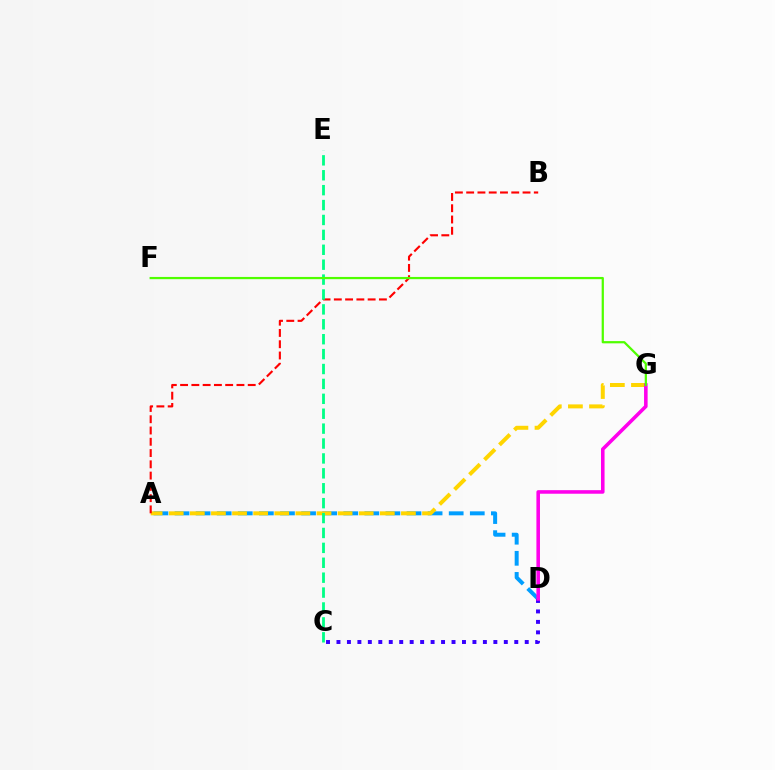{('A', 'D'): [{'color': '#009eff', 'line_style': 'dashed', 'thickness': 2.87}], ('C', 'D'): [{'color': '#3700ff', 'line_style': 'dotted', 'thickness': 2.84}], ('A', 'G'): [{'color': '#ffd500', 'line_style': 'dashed', 'thickness': 2.87}], ('A', 'B'): [{'color': '#ff0000', 'line_style': 'dashed', 'thickness': 1.53}], ('C', 'E'): [{'color': '#00ff86', 'line_style': 'dashed', 'thickness': 2.02}], ('D', 'G'): [{'color': '#ff00ed', 'line_style': 'solid', 'thickness': 2.57}], ('F', 'G'): [{'color': '#4fff00', 'line_style': 'solid', 'thickness': 1.61}]}